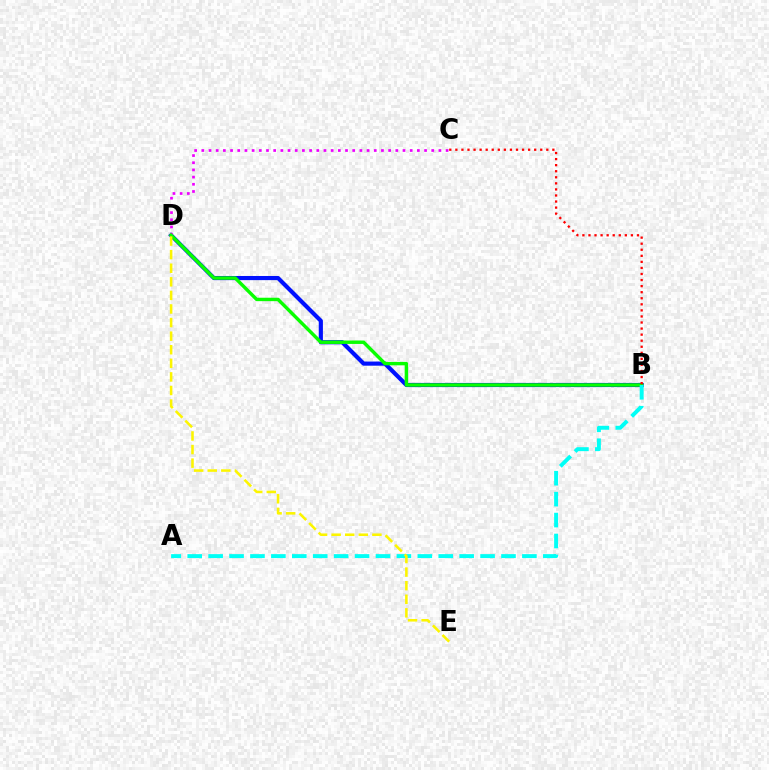{('B', 'D'): [{'color': '#0010ff', 'line_style': 'solid', 'thickness': 2.99}, {'color': '#08ff00', 'line_style': 'solid', 'thickness': 2.46}], ('C', 'D'): [{'color': '#ee00ff', 'line_style': 'dotted', 'thickness': 1.95}], ('A', 'B'): [{'color': '#00fff6', 'line_style': 'dashed', 'thickness': 2.84}], ('D', 'E'): [{'color': '#fcf500', 'line_style': 'dashed', 'thickness': 1.85}], ('B', 'C'): [{'color': '#ff0000', 'line_style': 'dotted', 'thickness': 1.65}]}